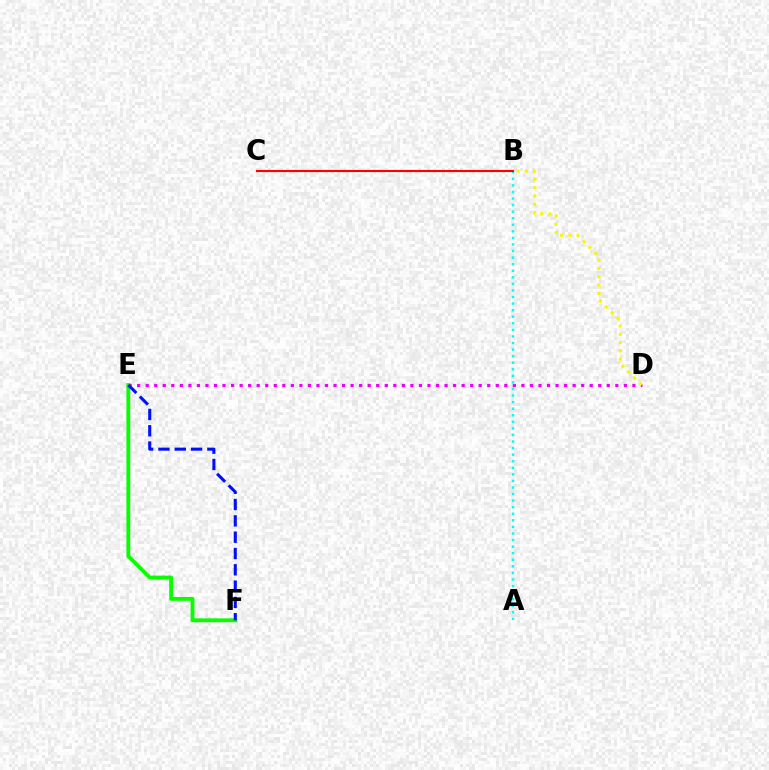{('D', 'E'): [{'color': '#ee00ff', 'line_style': 'dotted', 'thickness': 2.32}], ('E', 'F'): [{'color': '#08ff00', 'line_style': 'solid', 'thickness': 2.76}, {'color': '#0010ff', 'line_style': 'dashed', 'thickness': 2.22}], ('B', 'D'): [{'color': '#fcf500', 'line_style': 'dotted', 'thickness': 2.25}], ('A', 'B'): [{'color': '#00fff6', 'line_style': 'dotted', 'thickness': 1.78}], ('B', 'C'): [{'color': '#ff0000', 'line_style': 'solid', 'thickness': 1.53}]}